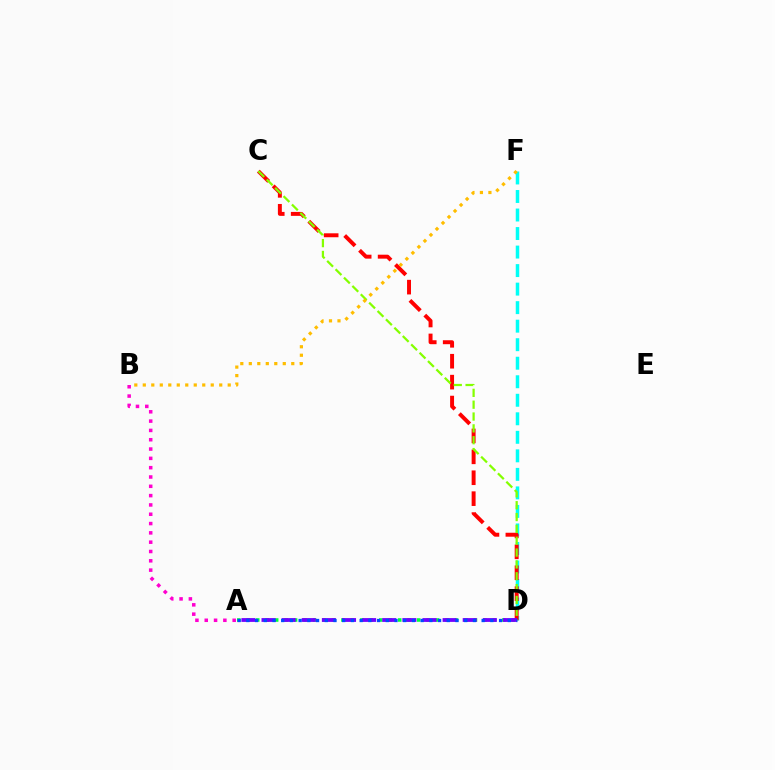{('D', 'F'): [{'color': '#00fff6', 'line_style': 'dashed', 'thickness': 2.52}], ('A', 'D'): [{'color': '#00ff39', 'line_style': 'dotted', 'thickness': 2.57}, {'color': '#7200ff', 'line_style': 'dashed', 'thickness': 2.73}, {'color': '#004bff', 'line_style': 'dotted', 'thickness': 2.37}], ('C', 'D'): [{'color': '#ff0000', 'line_style': 'dashed', 'thickness': 2.84}, {'color': '#84ff00', 'line_style': 'dashed', 'thickness': 1.61}], ('B', 'F'): [{'color': '#ffbd00', 'line_style': 'dotted', 'thickness': 2.31}], ('A', 'B'): [{'color': '#ff00cf', 'line_style': 'dotted', 'thickness': 2.53}]}